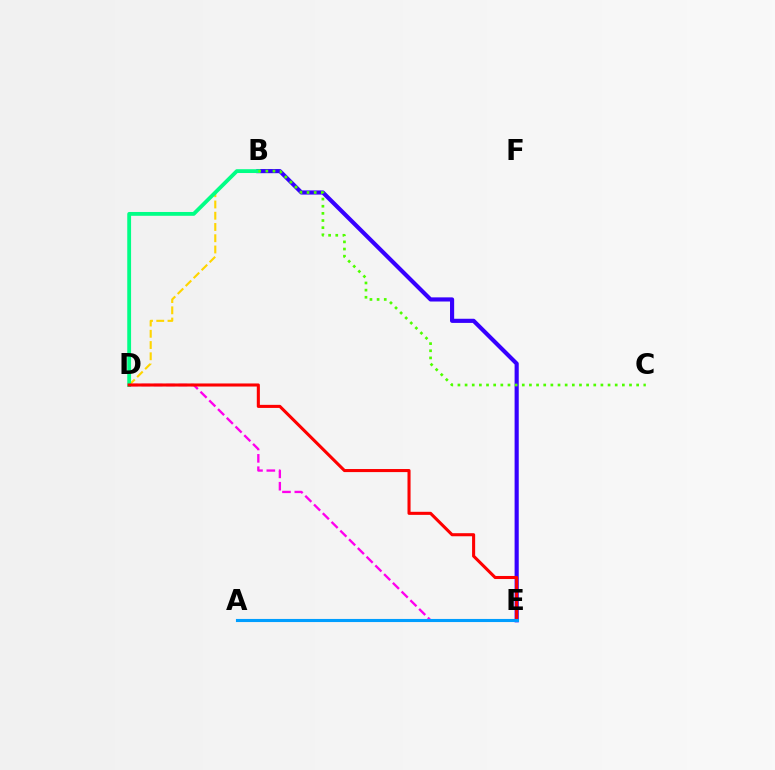{('D', 'E'): [{'color': '#ff00ed', 'line_style': 'dashed', 'thickness': 1.68}, {'color': '#ff0000', 'line_style': 'solid', 'thickness': 2.21}], ('B', 'D'): [{'color': '#ffd500', 'line_style': 'dashed', 'thickness': 1.53}, {'color': '#00ff86', 'line_style': 'solid', 'thickness': 2.75}], ('B', 'E'): [{'color': '#3700ff', 'line_style': 'solid', 'thickness': 2.98}], ('A', 'E'): [{'color': '#009eff', 'line_style': 'solid', 'thickness': 2.24}], ('B', 'C'): [{'color': '#4fff00', 'line_style': 'dotted', 'thickness': 1.94}]}